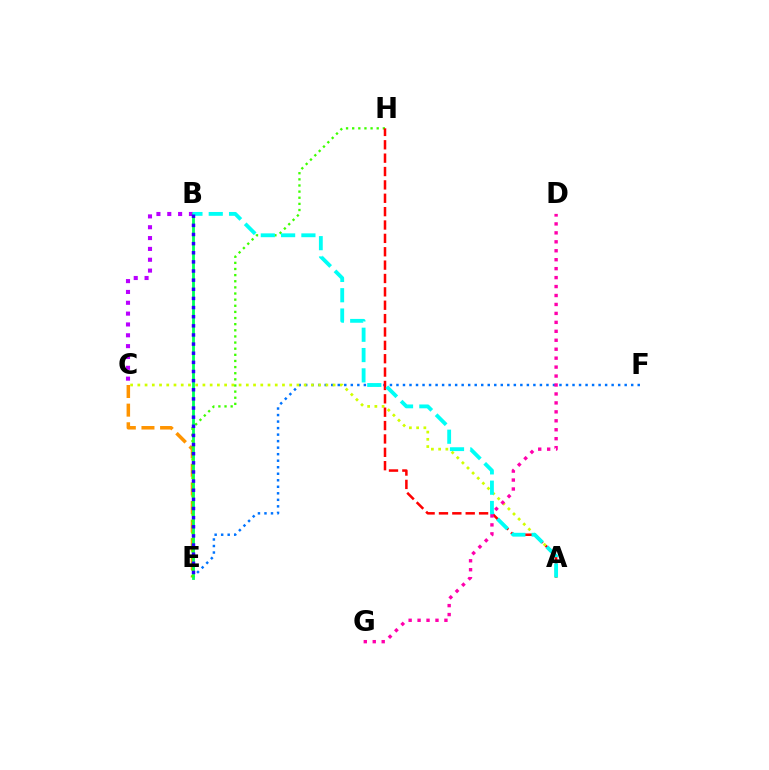{('B', 'C'): [{'color': '#b900ff', 'line_style': 'dotted', 'thickness': 2.94}], ('C', 'E'): [{'color': '#ff9400', 'line_style': 'dashed', 'thickness': 2.53}], ('E', 'F'): [{'color': '#0074ff', 'line_style': 'dotted', 'thickness': 1.77}], ('A', 'C'): [{'color': '#d1ff00', 'line_style': 'dotted', 'thickness': 1.96}], ('B', 'E'): [{'color': '#00ff5c', 'line_style': 'solid', 'thickness': 2.03}, {'color': '#2500ff', 'line_style': 'dotted', 'thickness': 2.48}], ('E', 'H'): [{'color': '#3dff00', 'line_style': 'dotted', 'thickness': 1.67}], ('A', 'H'): [{'color': '#ff0000', 'line_style': 'dashed', 'thickness': 1.82}], ('A', 'B'): [{'color': '#00fff6', 'line_style': 'dashed', 'thickness': 2.76}], ('D', 'G'): [{'color': '#ff00ac', 'line_style': 'dotted', 'thickness': 2.43}]}